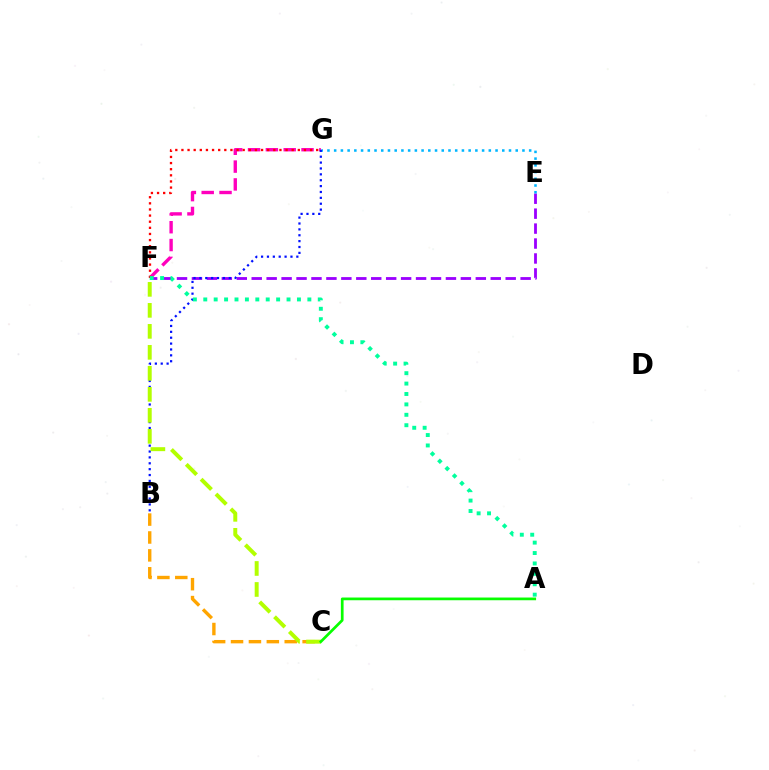{('F', 'G'): [{'color': '#ff00bd', 'line_style': 'dashed', 'thickness': 2.42}, {'color': '#ff0000', 'line_style': 'dotted', 'thickness': 1.66}], ('E', 'F'): [{'color': '#9b00ff', 'line_style': 'dashed', 'thickness': 2.03}], ('B', 'C'): [{'color': '#ffa500', 'line_style': 'dashed', 'thickness': 2.43}], ('E', 'G'): [{'color': '#00b5ff', 'line_style': 'dotted', 'thickness': 1.83}], ('B', 'G'): [{'color': '#0010ff', 'line_style': 'dotted', 'thickness': 1.6}], ('A', 'F'): [{'color': '#00ff9d', 'line_style': 'dotted', 'thickness': 2.83}], ('C', 'F'): [{'color': '#b3ff00', 'line_style': 'dashed', 'thickness': 2.85}], ('A', 'C'): [{'color': '#08ff00', 'line_style': 'solid', 'thickness': 1.96}]}